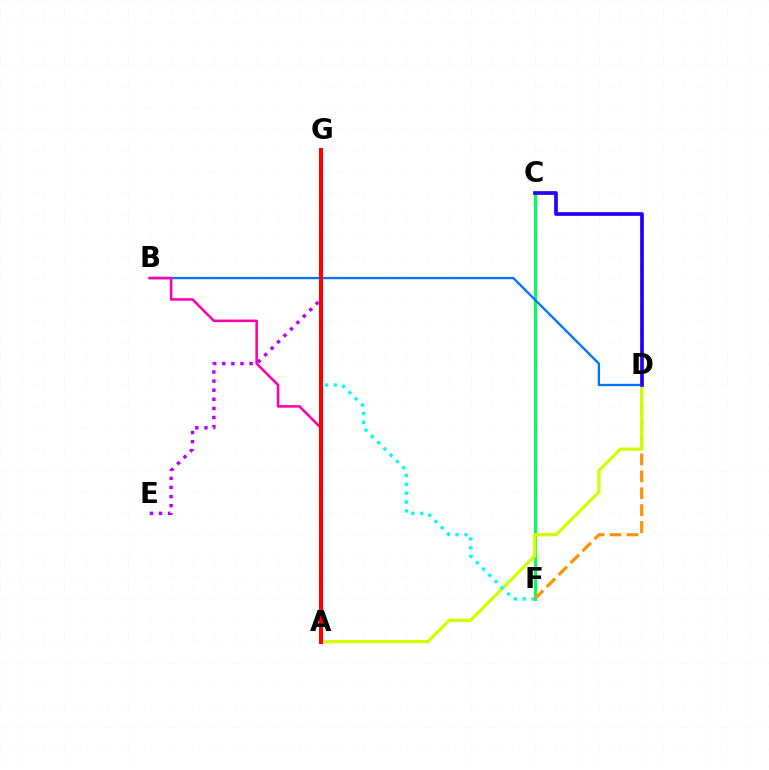{('C', 'F'): [{'color': '#00ff5c', 'line_style': 'solid', 'thickness': 2.19}], ('D', 'F'): [{'color': '#ff9400', 'line_style': 'dashed', 'thickness': 2.3}], ('B', 'D'): [{'color': '#0074ff', 'line_style': 'solid', 'thickness': 1.67}], ('A', 'G'): [{'color': '#3dff00', 'line_style': 'dashed', 'thickness': 2.92}, {'color': '#ff0000', 'line_style': 'solid', 'thickness': 2.92}], ('A', 'B'): [{'color': '#ff00ac', 'line_style': 'solid', 'thickness': 1.83}], ('A', 'D'): [{'color': '#d1ff00', 'line_style': 'solid', 'thickness': 2.35}], ('F', 'G'): [{'color': '#00fff6', 'line_style': 'dotted', 'thickness': 2.41}], ('E', 'G'): [{'color': '#b900ff', 'line_style': 'dotted', 'thickness': 2.48}], ('C', 'D'): [{'color': '#2500ff', 'line_style': 'solid', 'thickness': 2.67}]}